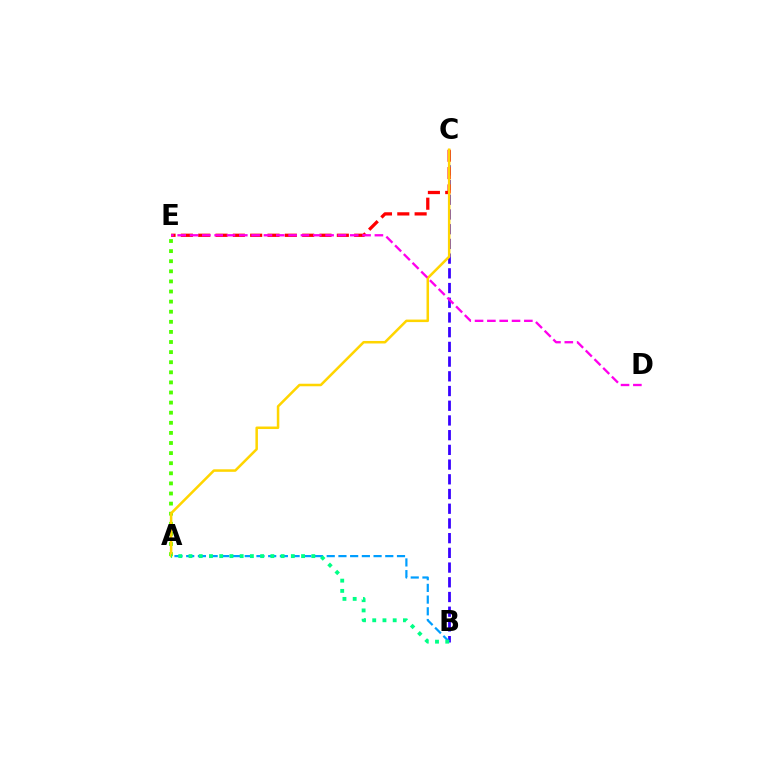{('B', 'C'): [{'color': '#3700ff', 'line_style': 'dashed', 'thickness': 2.0}], ('C', 'E'): [{'color': '#ff0000', 'line_style': 'dashed', 'thickness': 2.35}], ('A', 'E'): [{'color': '#4fff00', 'line_style': 'dotted', 'thickness': 2.74}], ('A', 'B'): [{'color': '#009eff', 'line_style': 'dashed', 'thickness': 1.59}, {'color': '#00ff86', 'line_style': 'dotted', 'thickness': 2.78}], ('A', 'C'): [{'color': '#ffd500', 'line_style': 'solid', 'thickness': 1.81}], ('D', 'E'): [{'color': '#ff00ed', 'line_style': 'dashed', 'thickness': 1.67}]}